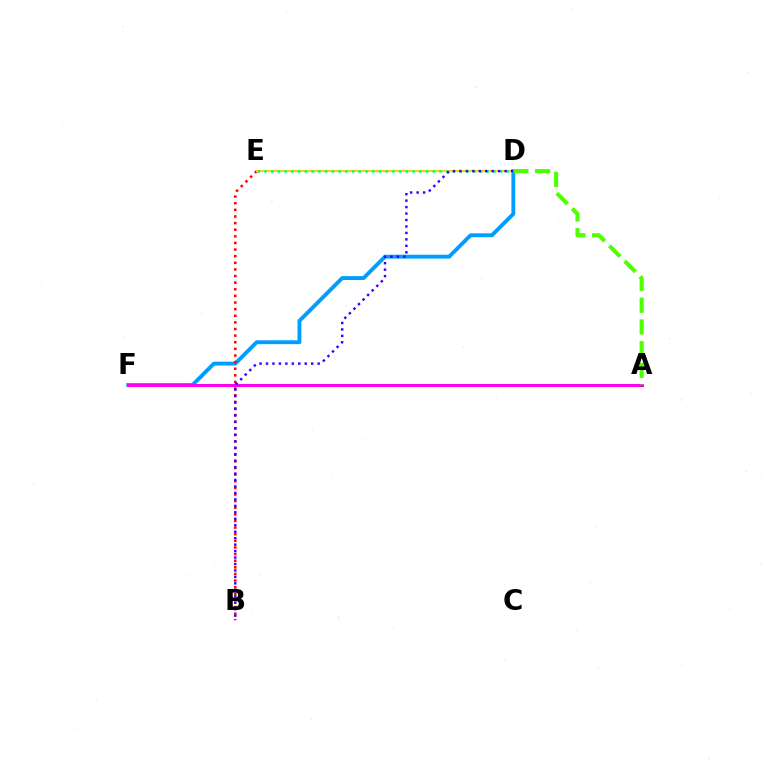{('D', 'F'): [{'color': '#009eff', 'line_style': 'solid', 'thickness': 2.79}], ('B', 'E'): [{'color': '#ff0000', 'line_style': 'dotted', 'thickness': 1.8}], ('D', 'E'): [{'color': '#ffd500', 'line_style': 'solid', 'thickness': 1.53}, {'color': '#00ff86', 'line_style': 'dotted', 'thickness': 1.83}], ('A', 'F'): [{'color': '#ff00ed', 'line_style': 'solid', 'thickness': 2.2}], ('A', 'D'): [{'color': '#4fff00', 'line_style': 'dashed', 'thickness': 2.95}], ('B', 'D'): [{'color': '#3700ff', 'line_style': 'dotted', 'thickness': 1.75}]}